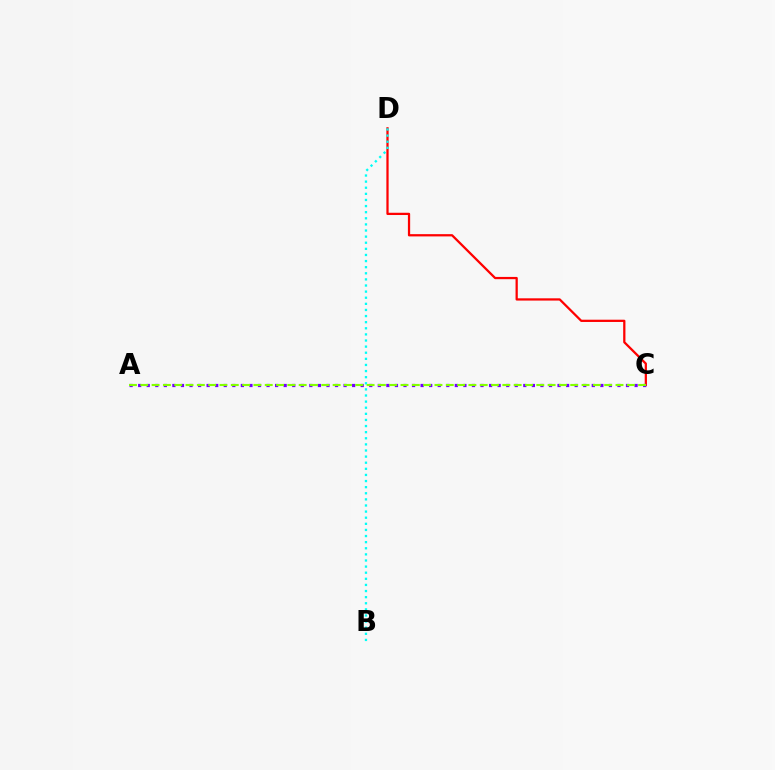{('C', 'D'): [{'color': '#ff0000', 'line_style': 'solid', 'thickness': 1.62}], ('B', 'D'): [{'color': '#00fff6', 'line_style': 'dotted', 'thickness': 1.66}], ('A', 'C'): [{'color': '#7200ff', 'line_style': 'dotted', 'thickness': 2.33}, {'color': '#84ff00', 'line_style': 'dashed', 'thickness': 1.54}]}